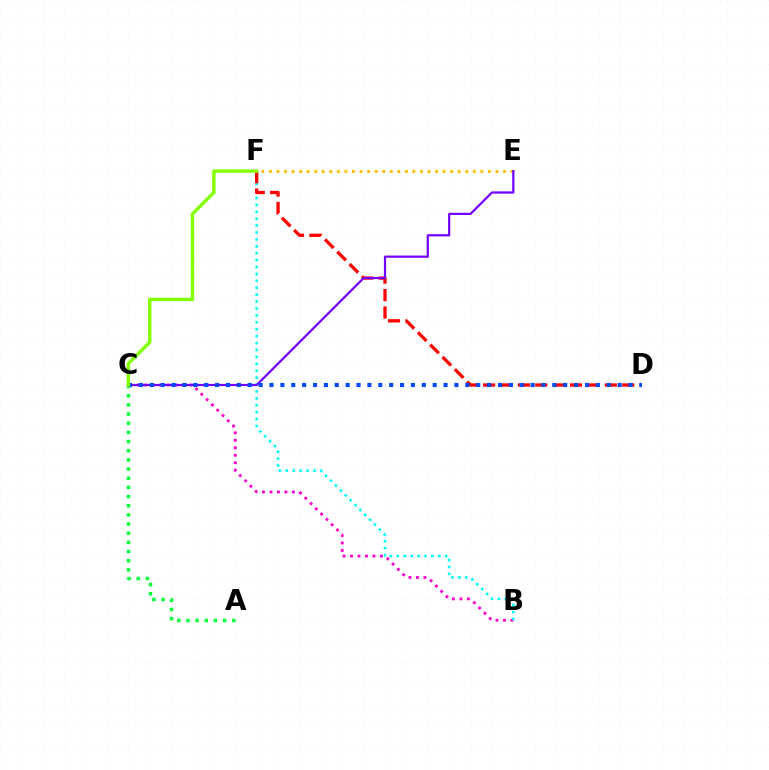{('B', 'C'): [{'color': '#ff00cf', 'line_style': 'dotted', 'thickness': 2.03}], ('A', 'C'): [{'color': '#00ff39', 'line_style': 'dotted', 'thickness': 2.49}], ('E', 'F'): [{'color': '#ffbd00', 'line_style': 'dotted', 'thickness': 2.05}], ('B', 'F'): [{'color': '#00fff6', 'line_style': 'dotted', 'thickness': 1.88}], ('D', 'F'): [{'color': '#ff0000', 'line_style': 'dashed', 'thickness': 2.36}], ('C', 'E'): [{'color': '#7200ff', 'line_style': 'solid', 'thickness': 1.59}], ('C', 'D'): [{'color': '#004bff', 'line_style': 'dotted', 'thickness': 2.96}], ('C', 'F'): [{'color': '#84ff00', 'line_style': 'solid', 'thickness': 2.47}]}